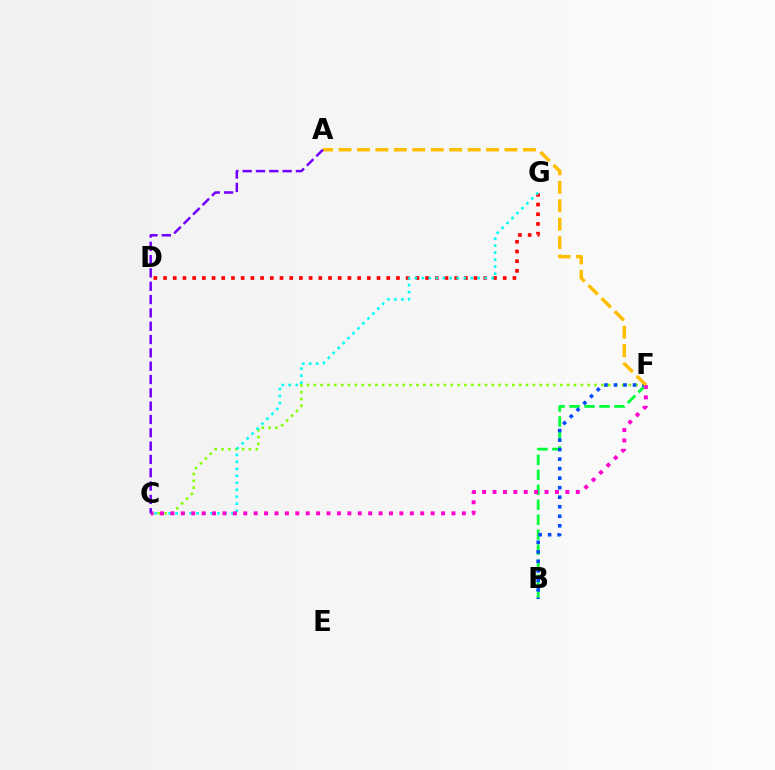{('D', 'G'): [{'color': '#ff0000', 'line_style': 'dotted', 'thickness': 2.64}], ('B', 'F'): [{'color': '#00ff39', 'line_style': 'dashed', 'thickness': 2.03}, {'color': '#004bff', 'line_style': 'dotted', 'thickness': 2.59}], ('C', 'F'): [{'color': '#84ff00', 'line_style': 'dotted', 'thickness': 1.86}, {'color': '#ff00cf', 'line_style': 'dotted', 'thickness': 2.83}], ('C', 'G'): [{'color': '#00fff6', 'line_style': 'dotted', 'thickness': 1.9}], ('A', 'F'): [{'color': '#ffbd00', 'line_style': 'dashed', 'thickness': 2.5}], ('A', 'C'): [{'color': '#7200ff', 'line_style': 'dashed', 'thickness': 1.81}]}